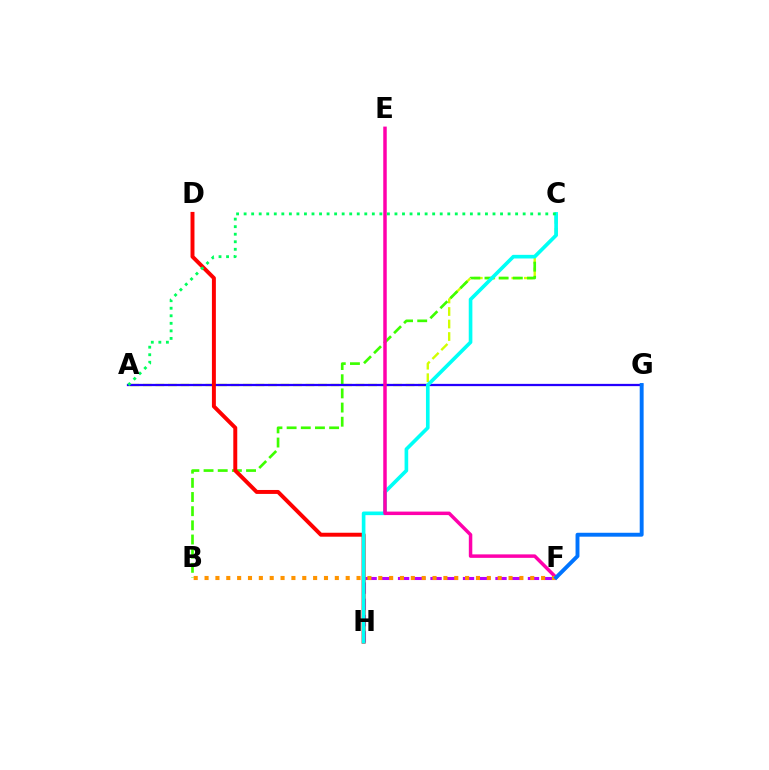{('A', 'C'): [{'color': '#d1ff00', 'line_style': 'dashed', 'thickness': 1.7}, {'color': '#00ff5c', 'line_style': 'dotted', 'thickness': 2.05}], ('F', 'H'): [{'color': '#b900ff', 'line_style': 'dashed', 'thickness': 2.21}], ('B', 'C'): [{'color': '#3dff00', 'line_style': 'dashed', 'thickness': 1.92}], ('A', 'G'): [{'color': '#2500ff', 'line_style': 'solid', 'thickness': 1.63}], ('D', 'H'): [{'color': '#ff0000', 'line_style': 'solid', 'thickness': 2.84}], ('C', 'H'): [{'color': '#00fff6', 'line_style': 'solid', 'thickness': 2.62}], ('E', 'F'): [{'color': '#ff00ac', 'line_style': 'solid', 'thickness': 2.51}], ('B', 'F'): [{'color': '#ff9400', 'line_style': 'dotted', 'thickness': 2.95}], ('F', 'G'): [{'color': '#0074ff', 'line_style': 'solid', 'thickness': 2.81}]}